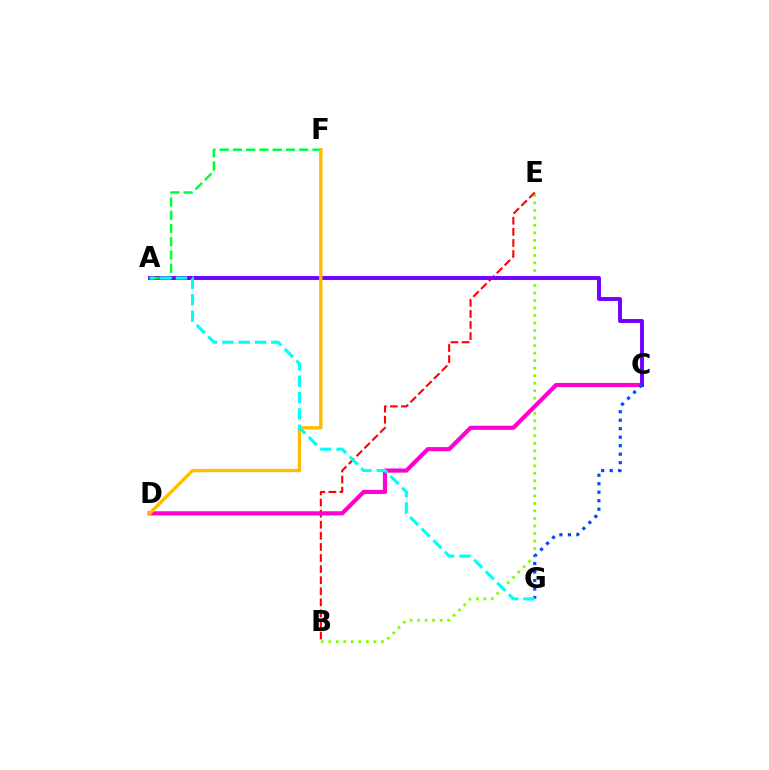{('B', 'E'): [{'color': '#84ff00', 'line_style': 'dotted', 'thickness': 2.04}, {'color': '#ff0000', 'line_style': 'dashed', 'thickness': 1.51}], ('C', 'D'): [{'color': '#ff00cf', 'line_style': 'solid', 'thickness': 2.99}], ('A', 'C'): [{'color': '#7200ff', 'line_style': 'solid', 'thickness': 2.82}], ('A', 'F'): [{'color': '#00ff39', 'line_style': 'dashed', 'thickness': 1.8}], ('D', 'F'): [{'color': '#ffbd00', 'line_style': 'solid', 'thickness': 2.41}], ('C', 'G'): [{'color': '#004bff', 'line_style': 'dotted', 'thickness': 2.31}], ('A', 'G'): [{'color': '#00fff6', 'line_style': 'dashed', 'thickness': 2.22}]}